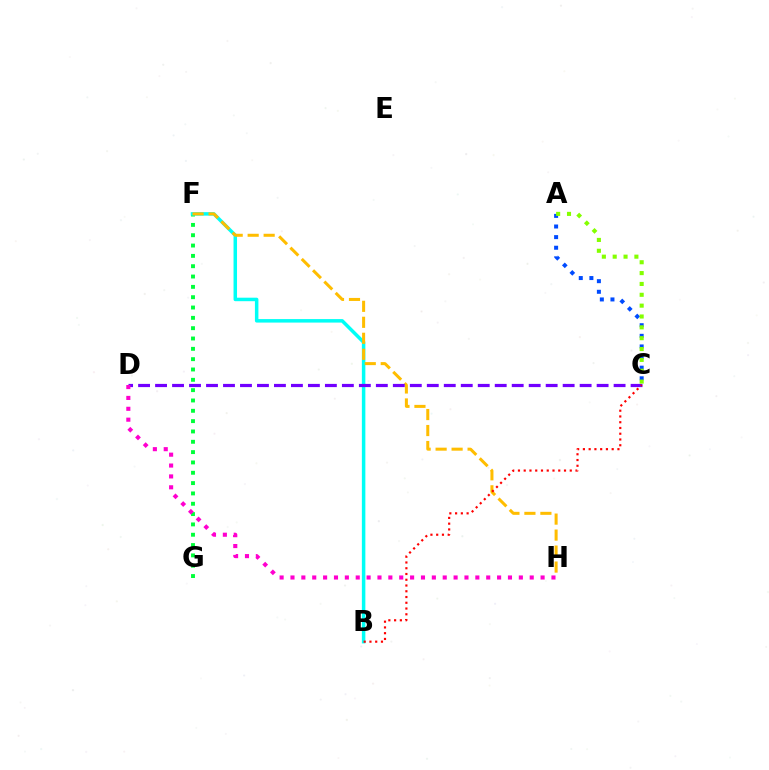{('F', 'G'): [{'color': '#00ff39', 'line_style': 'dotted', 'thickness': 2.81}], ('B', 'F'): [{'color': '#00fff6', 'line_style': 'solid', 'thickness': 2.52}], ('F', 'H'): [{'color': '#ffbd00', 'line_style': 'dashed', 'thickness': 2.17}], ('C', 'D'): [{'color': '#7200ff', 'line_style': 'dashed', 'thickness': 2.31}], ('B', 'C'): [{'color': '#ff0000', 'line_style': 'dotted', 'thickness': 1.56}], ('D', 'H'): [{'color': '#ff00cf', 'line_style': 'dotted', 'thickness': 2.95}], ('A', 'C'): [{'color': '#004bff', 'line_style': 'dotted', 'thickness': 2.88}, {'color': '#84ff00', 'line_style': 'dotted', 'thickness': 2.95}]}